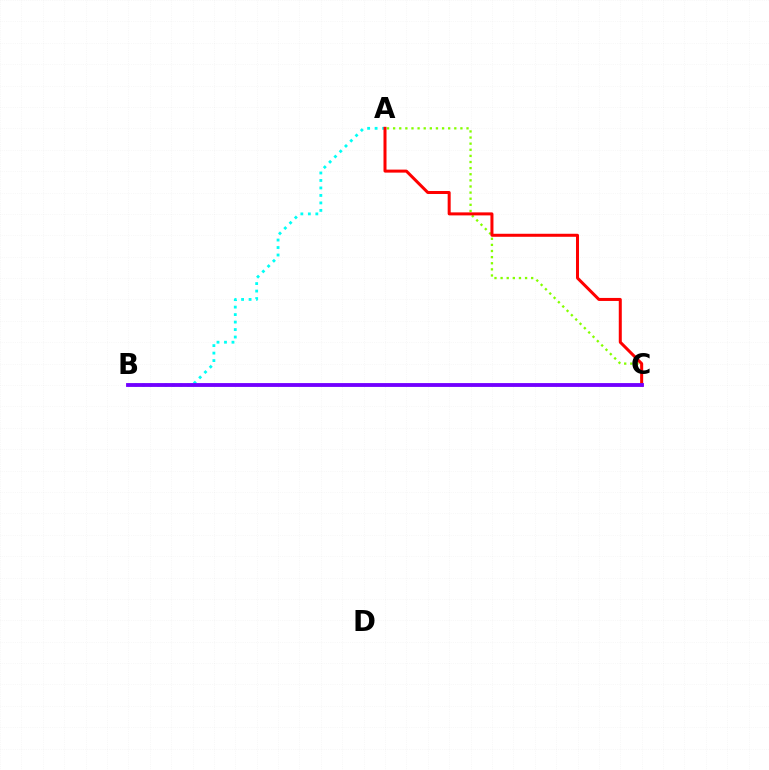{('A', 'C'): [{'color': '#84ff00', 'line_style': 'dotted', 'thickness': 1.66}, {'color': '#ff0000', 'line_style': 'solid', 'thickness': 2.17}], ('A', 'B'): [{'color': '#00fff6', 'line_style': 'dotted', 'thickness': 2.03}], ('B', 'C'): [{'color': '#7200ff', 'line_style': 'solid', 'thickness': 2.76}]}